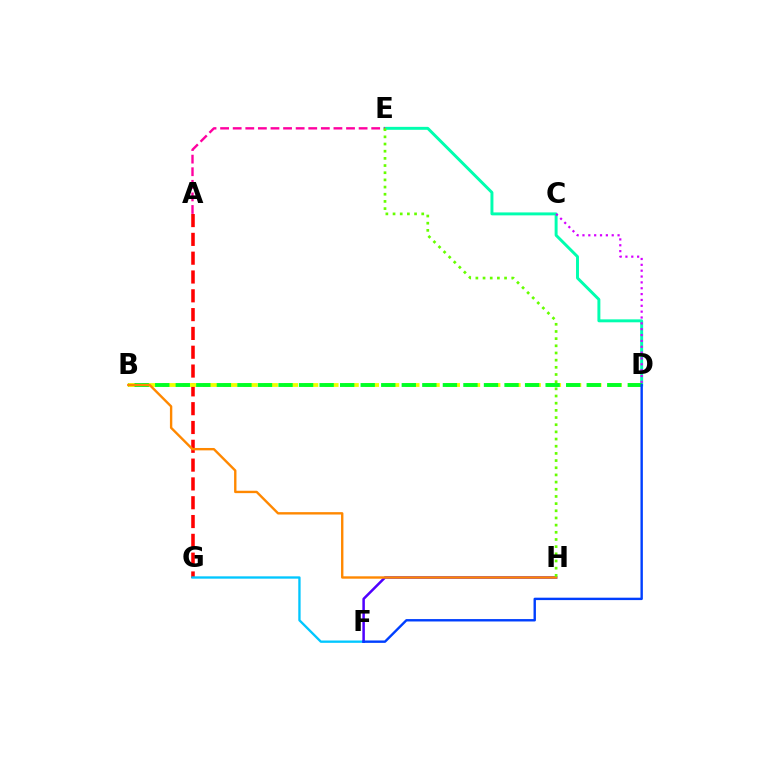{('A', 'G'): [{'color': '#ff0000', 'line_style': 'dashed', 'thickness': 2.56}], ('F', 'G'): [{'color': '#00c7ff', 'line_style': 'solid', 'thickness': 1.68}], ('B', 'D'): [{'color': '#eeff00', 'line_style': 'dashed', 'thickness': 2.75}, {'color': '#00ff27', 'line_style': 'dashed', 'thickness': 2.79}], ('F', 'H'): [{'color': '#4f00ff', 'line_style': 'solid', 'thickness': 1.81}], ('D', 'E'): [{'color': '#00ffaf', 'line_style': 'solid', 'thickness': 2.12}], ('A', 'E'): [{'color': '#ff00a0', 'line_style': 'dashed', 'thickness': 1.71}], ('C', 'D'): [{'color': '#d600ff', 'line_style': 'dotted', 'thickness': 1.59}], ('D', 'F'): [{'color': '#003fff', 'line_style': 'solid', 'thickness': 1.73}], ('B', 'H'): [{'color': '#ff8800', 'line_style': 'solid', 'thickness': 1.72}], ('E', 'H'): [{'color': '#66ff00', 'line_style': 'dotted', 'thickness': 1.95}]}